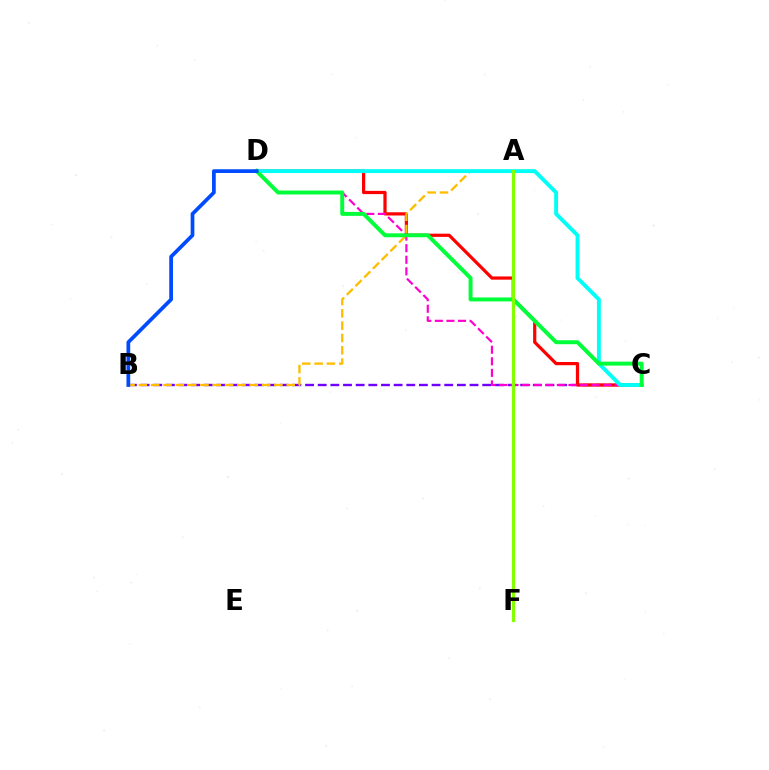{('B', 'C'): [{'color': '#7200ff', 'line_style': 'dashed', 'thickness': 1.72}], ('C', 'D'): [{'color': '#ff0000', 'line_style': 'solid', 'thickness': 2.32}, {'color': '#ff00cf', 'line_style': 'dashed', 'thickness': 1.57}, {'color': '#00fff6', 'line_style': 'solid', 'thickness': 2.8}, {'color': '#00ff39', 'line_style': 'solid', 'thickness': 2.84}], ('A', 'B'): [{'color': '#ffbd00', 'line_style': 'dashed', 'thickness': 1.67}], ('B', 'D'): [{'color': '#004bff', 'line_style': 'solid', 'thickness': 2.68}], ('A', 'F'): [{'color': '#84ff00', 'line_style': 'solid', 'thickness': 2.29}]}